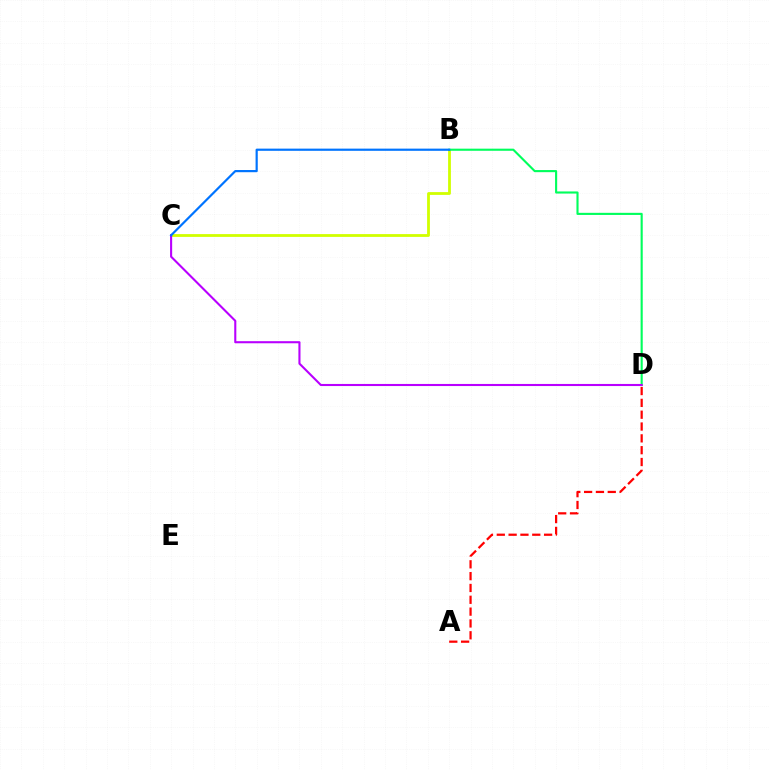{('B', 'C'): [{'color': '#d1ff00', 'line_style': 'solid', 'thickness': 2.02}, {'color': '#0074ff', 'line_style': 'solid', 'thickness': 1.58}], ('A', 'D'): [{'color': '#ff0000', 'line_style': 'dashed', 'thickness': 1.61}], ('B', 'D'): [{'color': '#00ff5c', 'line_style': 'solid', 'thickness': 1.53}], ('C', 'D'): [{'color': '#b900ff', 'line_style': 'solid', 'thickness': 1.51}]}